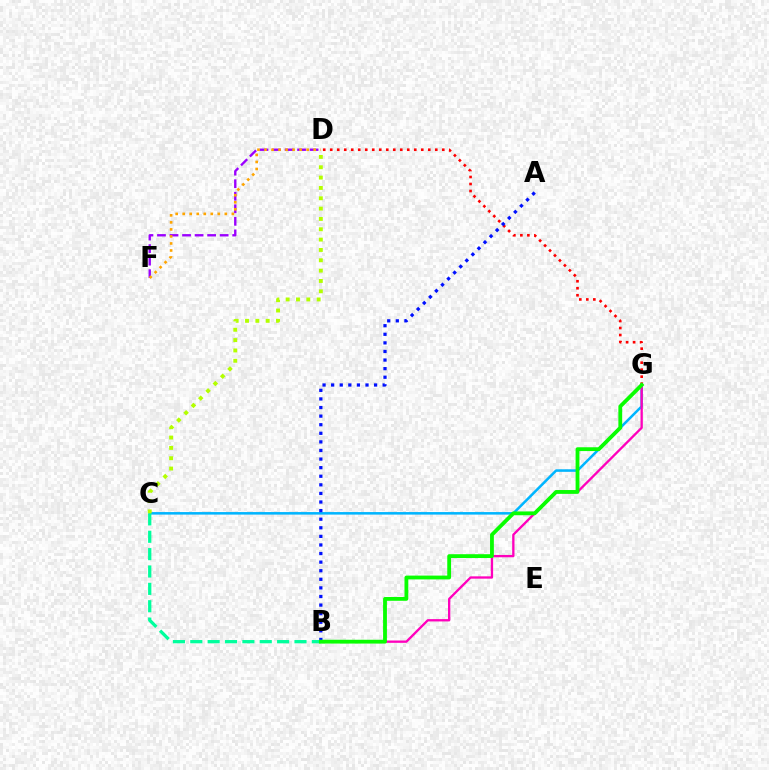{('C', 'G'): [{'color': '#00b5ff', 'line_style': 'solid', 'thickness': 1.83}], ('D', 'F'): [{'color': '#9b00ff', 'line_style': 'dashed', 'thickness': 1.7}, {'color': '#ffa500', 'line_style': 'dotted', 'thickness': 1.91}], ('D', 'G'): [{'color': '#ff0000', 'line_style': 'dotted', 'thickness': 1.9}], ('B', 'G'): [{'color': '#ff00bd', 'line_style': 'solid', 'thickness': 1.67}, {'color': '#08ff00', 'line_style': 'solid', 'thickness': 2.74}], ('B', 'C'): [{'color': '#00ff9d', 'line_style': 'dashed', 'thickness': 2.36}], ('A', 'B'): [{'color': '#0010ff', 'line_style': 'dotted', 'thickness': 2.33}], ('C', 'D'): [{'color': '#b3ff00', 'line_style': 'dotted', 'thickness': 2.81}]}